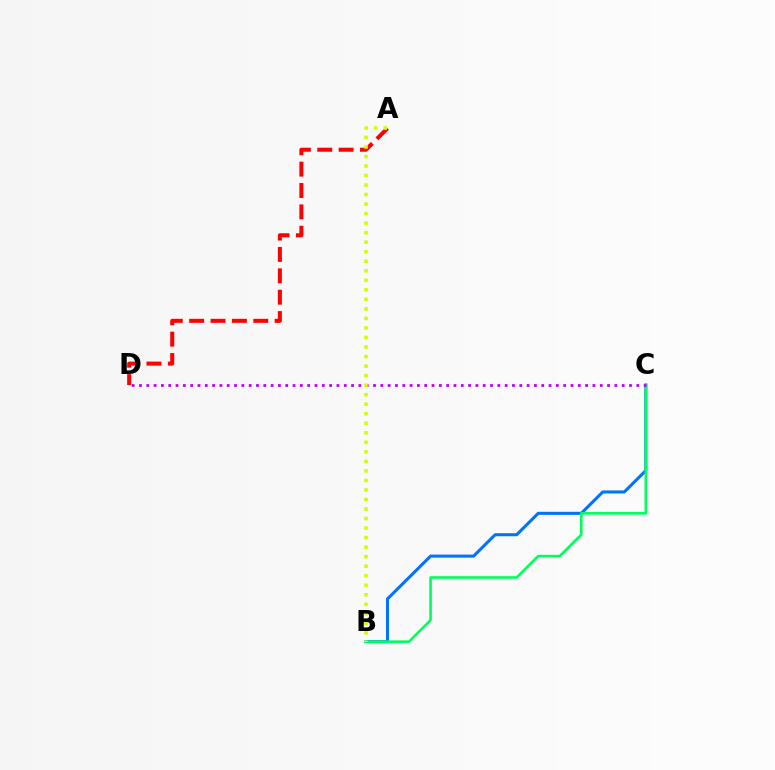{('B', 'C'): [{'color': '#0074ff', 'line_style': 'solid', 'thickness': 2.2}, {'color': '#00ff5c', 'line_style': 'solid', 'thickness': 1.87}], ('C', 'D'): [{'color': '#b900ff', 'line_style': 'dotted', 'thickness': 1.99}], ('A', 'D'): [{'color': '#ff0000', 'line_style': 'dashed', 'thickness': 2.9}], ('A', 'B'): [{'color': '#d1ff00', 'line_style': 'dotted', 'thickness': 2.59}]}